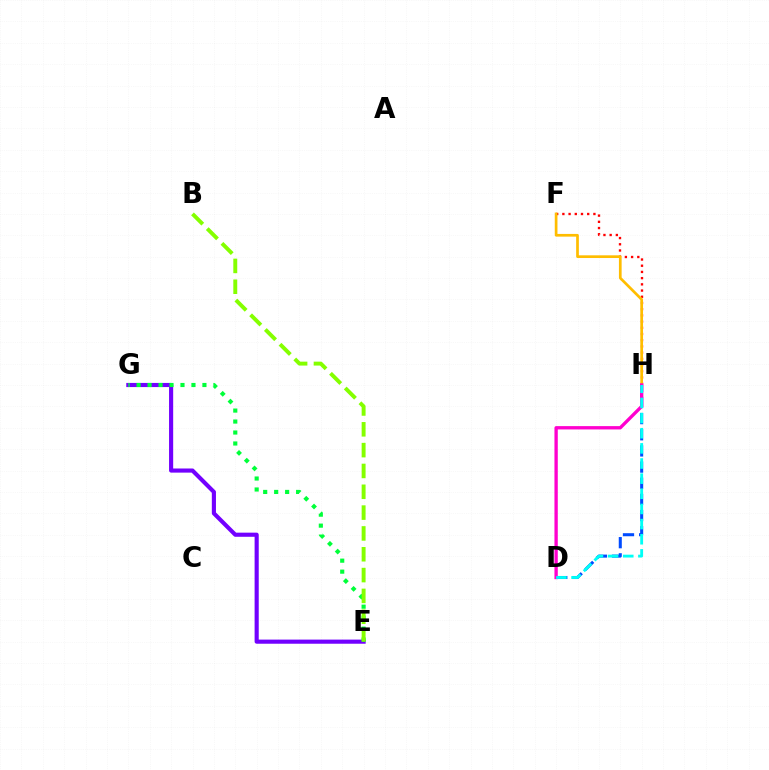{('E', 'G'): [{'color': '#7200ff', 'line_style': 'solid', 'thickness': 2.97}, {'color': '#00ff39', 'line_style': 'dotted', 'thickness': 2.98}], ('F', 'H'): [{'color': '#ff0000', 'line_style': 'dotted', 'thickness': 1.69}, {'color': '#ffbd00', 'line_style': 'solid', 'thickness': 1.94}], ('D', 'H'): [{'color': '#004bff', 'line_style': 'dashed', 'thickness': 2.2}, {'color': '#ff00cf', 'line_style': 'solid', 'thickness': 2.4}, {'color': '#00fff6', 'line_style': 'dashed', 'thickness': 2.06}], ('B', 'E'): [{'color': '#84ff00', 'line_style': 'dashed', 'thickness': 2.83}]}